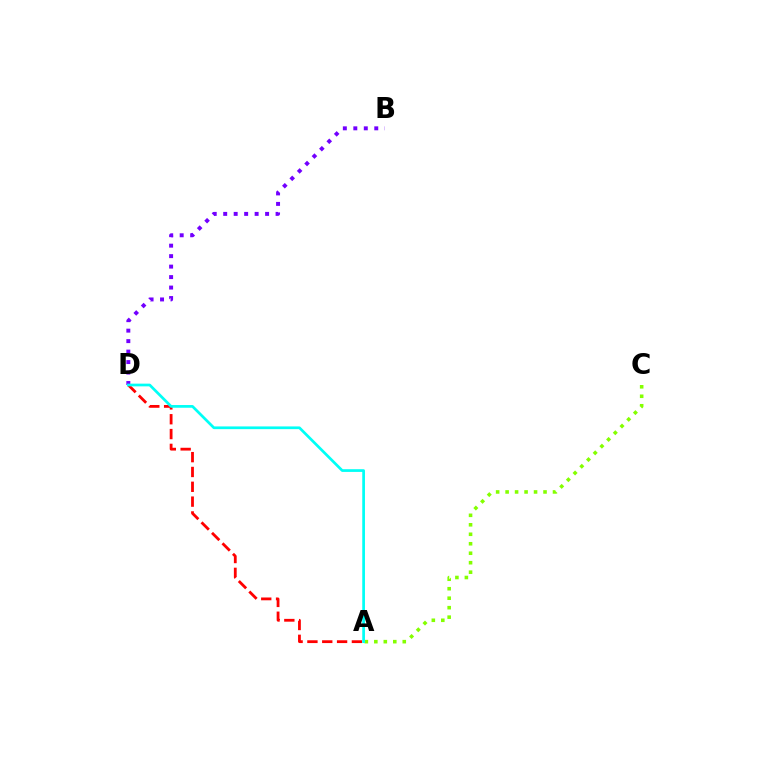{('A', 'C'): [{'color': '#84ff00', 'line_style': 'dotted', 'thickness': 2.58}], ('B', 'D'): [{'color': '#7200ff', 'line_style': 'dotted', 'thickness': 2.85}], ('A', 'D'): [{'color': '#ff0000', 'line_style': 'dashed', 'thickness': 2.01}, {'color': '#00fff6', 'line_style': 'solid', 'thickness': 1.96}]}